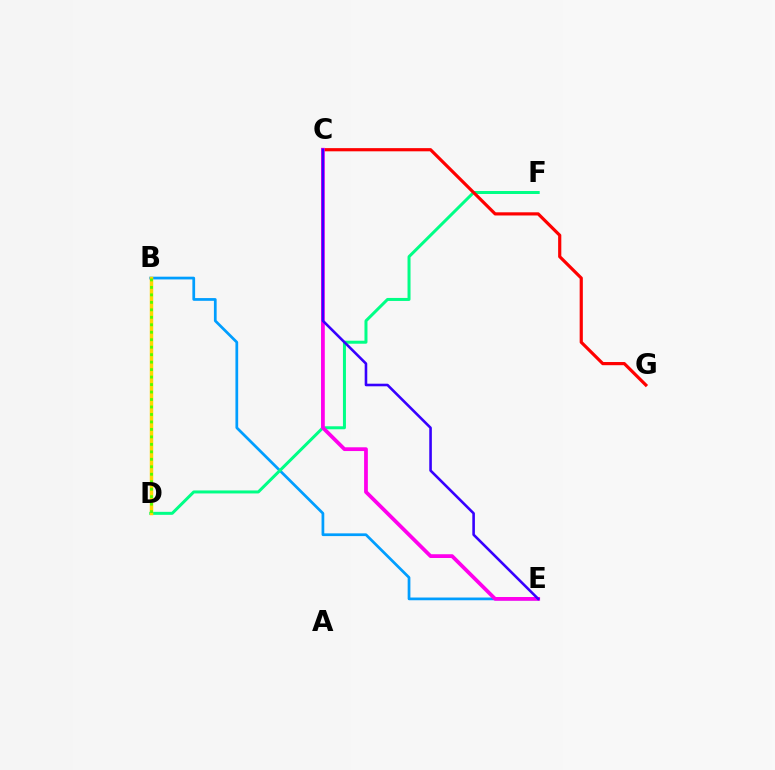{('B', 'E'): [{'color': '#009eff', 'line_style': 'solid', 'thickness': 1.97}], ('D', 'F'): [{'color': '#00ff86', 'line_style': 'solid', 'thickness': 2.16}], ('C', 'G'): [{'color': '#ff0000', 'line_style': 'solid', 'thickness': 2.29}], ('C', 'E'): [{'color': '#ff00ed', 'line_style': 'solid', 'thickness': 2.71}, {'color': '#3700ff', 'line_style': 'solid', 'thickness': 1.86}], ('B', 'D'): [{'color': '#ffd500', 'line_style': 'solid', 'thickness': 2.5}, {'color': '#4fff00', 'line_style': 'dotted', 'thickness': 2.03}]}